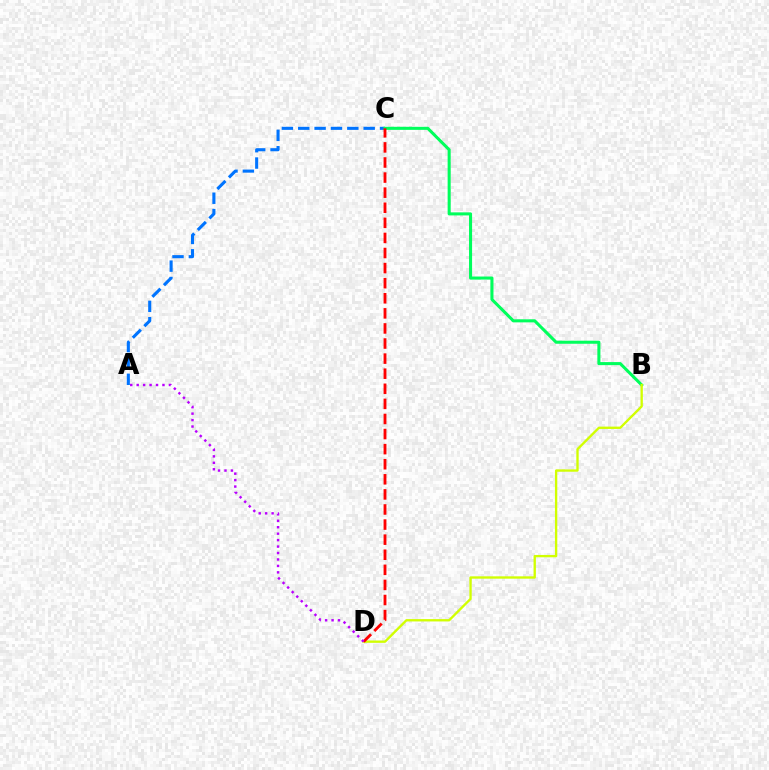{('A', 'C'): [{'color': '#0074ff', 'line_style': 'dashed', 'thickness': 2.22}], ('B', 'C'): [{'color': '#00ff5c', 'line_style': 'solid', 'thickness': 2.2}], ('B', 'D'): [{'color': '#d1ff00', 'line_style': 'solid', 'thickness': 1.69}], ('C', 'D'): [{'color': '#ff0000', 'line_style': 'dashed', 'thickness': 2.05}], ('A', 'D'): [{'color': '#b900ff', 'line_style': 'dotted', 'thickness': 1.75}]}